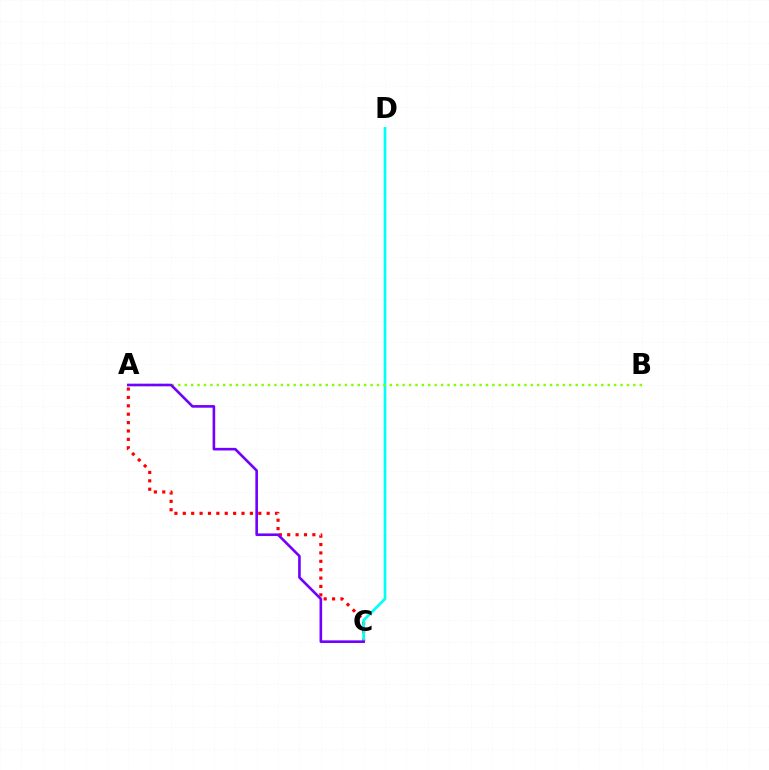{('A', 'C'): [{'color': '#ff0000', 'line_style': 'dotted', 'thickness': 2.28}, {'color': '#7200ff', 'line_style': 'solid', 'thickness': 1.89}], ('C', 'D'): [{'color': '#00fff6', 'line_style': 'solid', 'thickness': 1.95}], ('A', 'B'): [{'color': '#84ff00', 'line_style': 'dotted', 'thickness': 1.74}]}